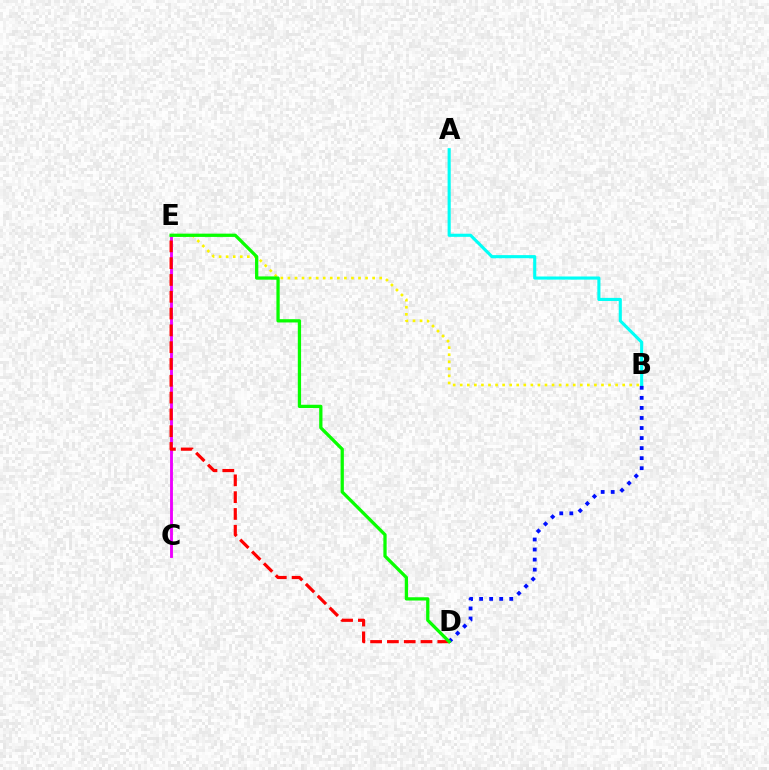{('A', 'B'): [{'color': '#00fff6', 'line_style': 'solid', 'thickness': 2.25}], ('B', 'D'): [{'color': '#0010ff', 'line_style': 'dotted', 'thickness': 2.73}], ('C', 'E'): [{'color': '#ee00ff', 'line_style': 'solid', 'thickness': 2.06}], ('B', 'E'): [{'color': '#fcf500', 'line_style': 'dotted', 'thickness': 1.92}], ('D', 'E'): [{'color': '#ff0000', 'line_style': 'dashed', 'thickness': 2.28}, {'color': '#08ff00', 'line_style': 'solid', 'thickness': 2.36}]}